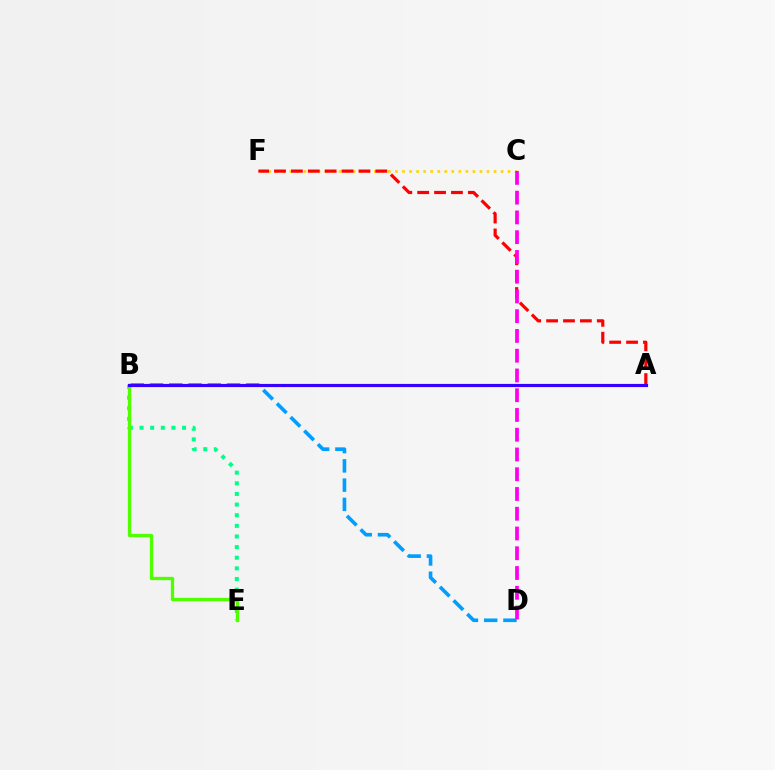{('B', 'D'): [{'color': '#009eff', 'line_style': 'dashed', 'thickness': 2.62}], ('C', 'F'): [{'color': '#ffd500', 'line_style': 'dotted', 'thickness': 1.91}], ('B', 'E'): [{'color': '#00ff86', 'line_style': 'dotted', 'thickness': 2.89}, {'color': '#4fff00', 'line_style': 'solid', 'thickness': 2.39}], ('A', 'F'): [{'color': '#ff0000', 'line_style': 'dashed', 'thickness': 2.29}], ('C', 'D'): [{'color': '#ff00ed', 'line_style': 'dashed', 'thickness': 2.68}], ('A', 'B'): [{'color': '#3700ff', 'line_style': 'solid', 'thickness': 2.29}]}